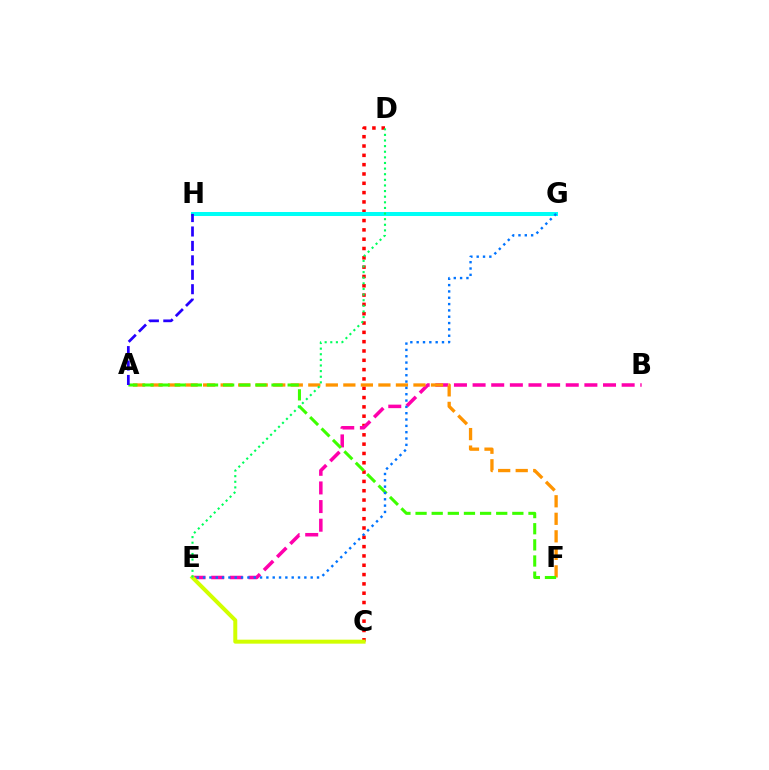{('G', 'H'): [{'color': '#b900ff', 'line_style': 'dashed', 'thickness': 2.78}, {'color': '#00fff6', 'line_style': 'solid', 'thickness': 2.89}], ('C', 'D'): [{'color': '#ff0000', 'line_style': 'dotted', 'thickness': 2.53}], ('B', 'E'): [{'color': '#ff00ac', 'line_style': 'dashed', 'thickness': 2.53}], ('A', 'F'): [{'color': '#ff9400', 'line_style': 'dashed', 'thickness': 2.38}, {'color': '#3dff00', 'line_style': 'dashed', 'thickness': 2.19}], ('C', 'E'): [{'color': '#d1ff00', 'line_style': 'solid', 'thickness': 2.87}], ('E', 'G'): [{'color': '#0074ff', 'line_style': 'dotted', 'thickness': 1.72}], ('D', 'E'): [{'color': '#00ff5c', 'line_style': 'dotted', 'thickness': 1.53}], ('A', 'H'): [{'color': '#2500ff', 'line_style': 'dashed', 'thickness': 1.96}]}